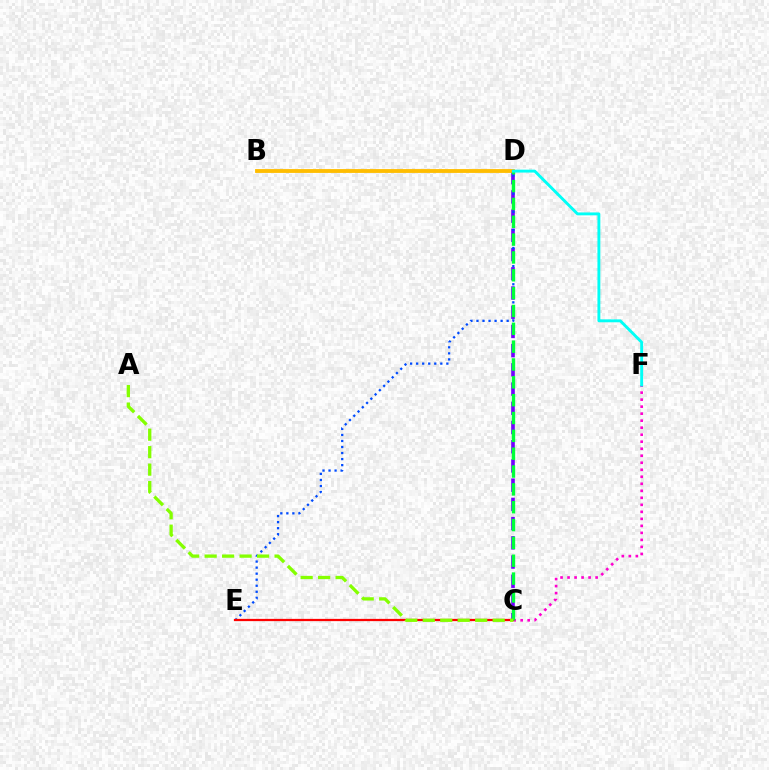{('C', 'F'): [{'color': '#ff00cf', 'line_style': 'dotted', 'thickness': 1.91}], ('C', 'D'): [{'color': '#7200ff', 'line_style': 'dashed', 'thickness': 2.61}, {'color': '#00ff39', 'line_style': 'dashed', 'thickness': 2.42}], ('B', 'D'): [{'color': '#ffbd00', 'line_style': 'solid', 'thickness': 2.76}], ('D', 'E'): [{'color': '#004bff', 'line_style': 'dotted', 'thickness': 1.64}], ('C', 'E'): [{'color': '#ff0000', 'line_style': 'solid', 'thickness': 1.62}], ('D', 'F'): [{'color': '#00fff6', 'line_style': 'solid', 'thickness': 2.09}], ('A', 'C'): [{'color': '#84ff00', 'line_style': 'dashed', 'thickness': 2.37}]}